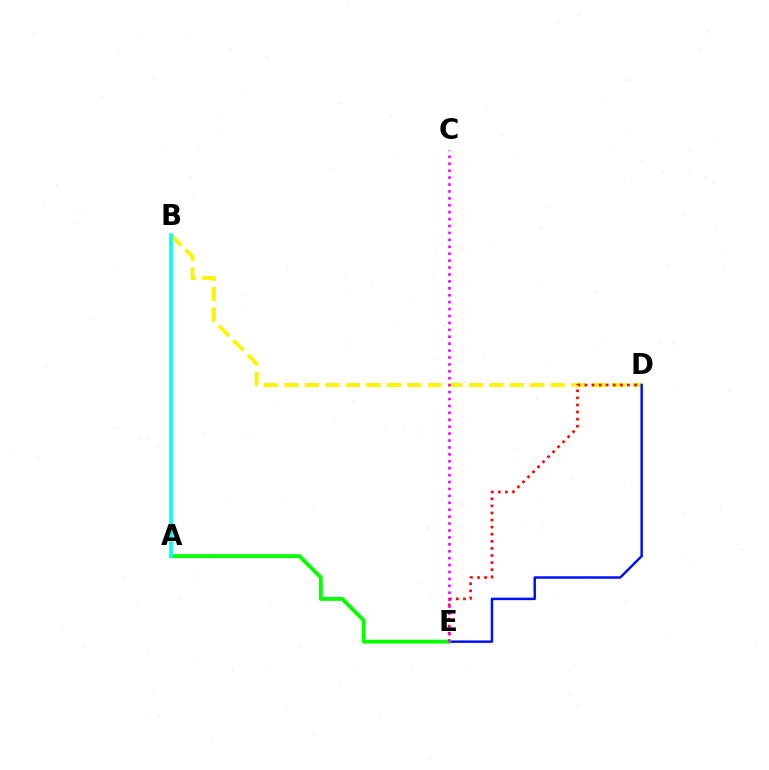{('B', 'D'): [{'color': '#fcf500', 'line_style': 'dashed', 'thickness': 2.78}], ('D', 'E'): [{'color': '#ff0000', 'line_style': 'dotted', 'thickness': 1.93}, {'color': '#0010ff', 'line_style': 'solid', 'thickness': 1.78}], ('A', 'E'): [{'color': '#08ff00', 'line_style': 'solid', 'thickness': 2.78}], ('A', 'B'): [{'color': '#00fff6', 'line_style': 'solid', 'thickness': 2.58}], ('C', 'E'): [{'color': '#ee00ff', 'line_style': 'dotted', 'thickness': 1.88}]}